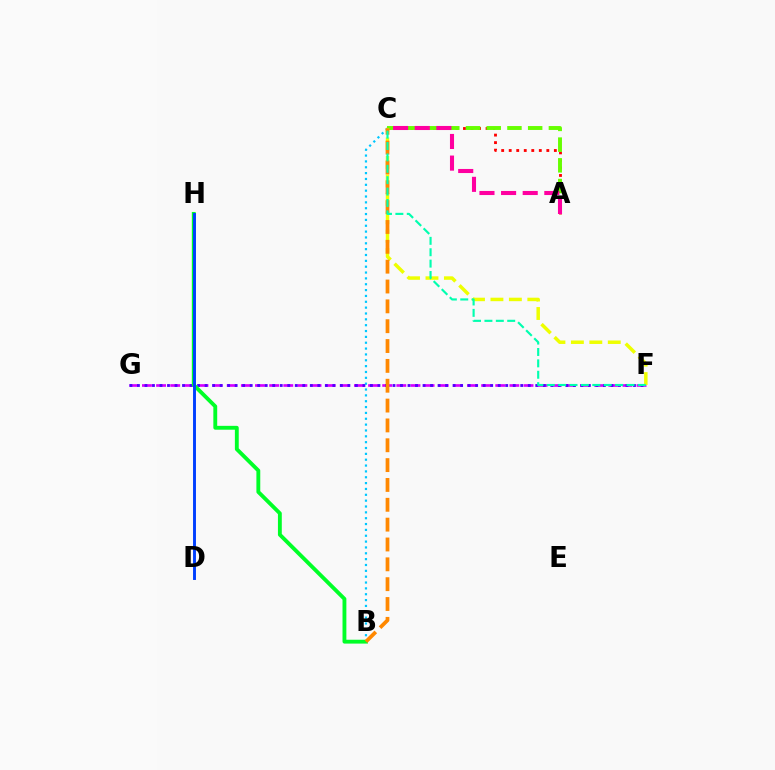{('A', 'C'): [{'color': '#ff0000', 'line_style': 'dotted', 'thickness': 2.04}, {'color': '#66ff00', 'line_style': 'dashed', 'thickness': 2.81}, {'color': '#ff00a0', 'line_style': 'dashed', 'thickness': 2.94}], ('F', 'G'): [{'color': '#d600ff', 'line_style': 'dashed', 'thickness': 1.92}, {'color': '#4f00ff', 'line_style': 'dotted', 'thickness': 2.04}], ('B', 'C'): [{'color': '#00c7ff', 'line_style': 'dotted', 'thickness': 1.59}, {'color': '#ff8800', 'line_style': 'dashed', 'thickness': 2.7}], ('B', 'H'): [{'color': '#00ff27', 'line_style': 'solid', 'thickness': 2.78}], ('C', 'F'): [{'color': '#eeff00', 'line_style': 'dashed', 'thickness': 2.51}, {'color': '#00ffaf', 'line_style': 'dashed', 'thickness': 1.55}], ('D', 'H'): [{'color': '#003fff', 'line_style': 'solid', 'thickness': 2.1}]}